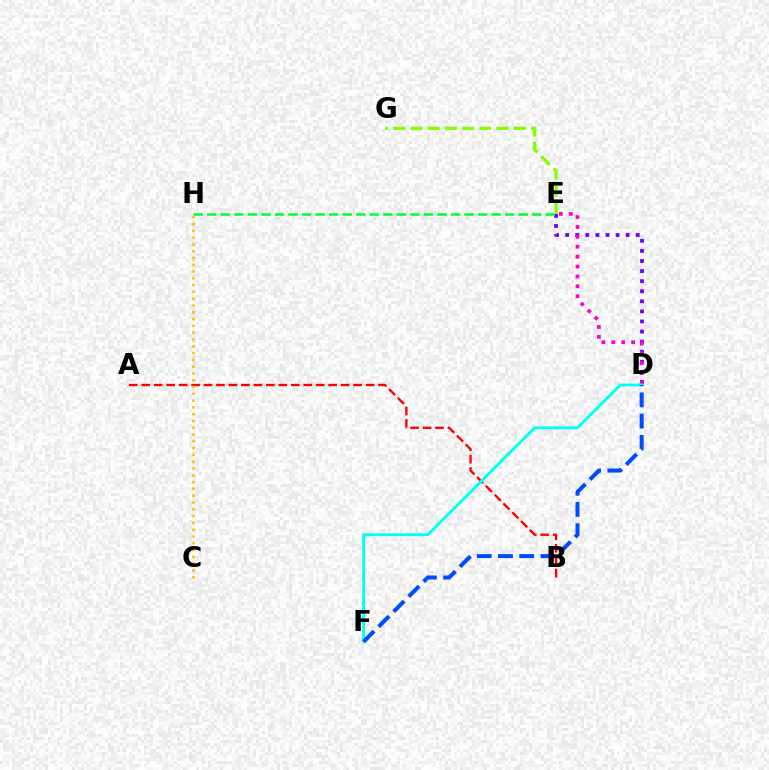{('E', 'G'): [{'color': '#84ff00', 'line_style': 'dashed', 'thickness': 2.34}], ('A', 'B'): [{'color': '#ff0000', 'line_style': 'dashed', 'thickness': 1.69}], ('D', 'E'): [{'color': '#7200ff', 'line_style': 'dotted', 'thickness': 2.74}, {'color': '#ff00cf', 'line_style': 'dotted', 'thickness': 2.69}], ('C', 'H'): [{'color': '#ffbd00', 'line_style': 'dotted', 'thickness': 1.85}], ('E', 'H'): [{'color': '#00ff39', 'line_style': 'dashed', 'thickness': 1.84}], ('D', 'F'): [{'color': '#00fff6', 'line_style': 'solid', 'thickness': 2.05}, {'color': '#004bff', 'line_style': 'dashed', 'thickness': 2.88}]}